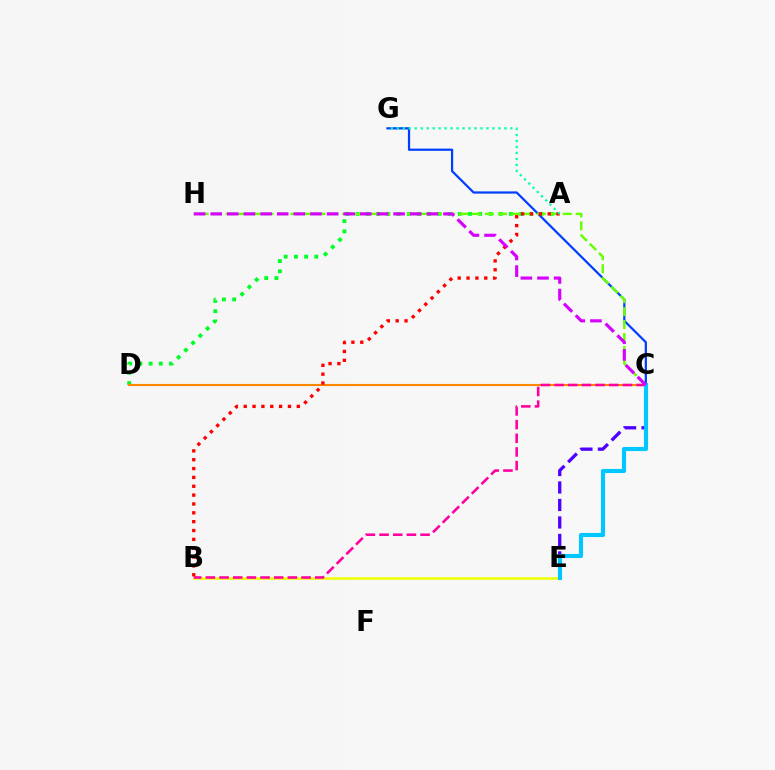{('B', 'E'): [{'color': '#eeff00', 'line_style': 'solid', 'thickness': 1.82}], ('A', 'D'): [{'color': '#00ff27', 'line_style': 'dotted', 'thickness': 2.78}], ('C', 'G'): [{'color': '#003fff', 'line_style': 'solid', 'thickness': 1.61}], ('C', 'D'): [{'color': '#ff8800', 'line_style': 'solid', 'thickness': 1.51}], ('C', 'H'): [{'color': '#66ff00', 'line_style': 'dashed', 'thickness': 1.76}, {'color': '#d600ff', 'line_style': 'dashed', 'thickness': 2.26}], ('C', 'E'): [{'color': '#4f00ff', 'line_style': 'dashed', 'thickness': 2.38}, {'color': '#00c7ff', 'line_style': 'solid', 'thickness': 2.97}], ('B', 'C'): [{'color': '#ff00a0', 'line_style': 'dashed', 'thickness': 1.86}], ('A', 'B'): [{'color': '#ff0000', 'line_style': 'dotted', 'thickness': 2.4}], ('A', 'G'): [{'color': '#00ffaf', 'line_style': 'dotted', 'thickness': 1.62}]}